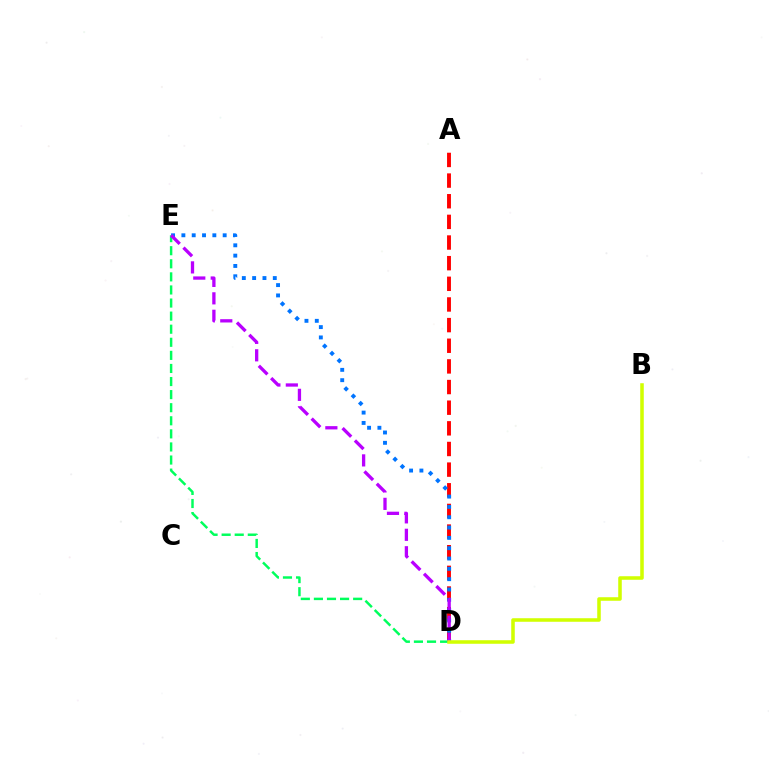{('D', 'E'): [{'color': '#00ff5c', 'line_style': 'dashed', 'thickness': 1.78}, {'color': '#0074ff', 'line_style': 'dotted', 'thickness': 2.8}, {'color': '#b900ff', 'line_style': 'dashed', 'thickness': 2.37}], ('A', 'D'): [{'color': '#ff0000', 'line_style': 'dashed', 'thickness': 2.8}], ('B', 'D'): [{'color': '#d1ff00', 'line_style': 'solid', 'thickness': 2.55}]}